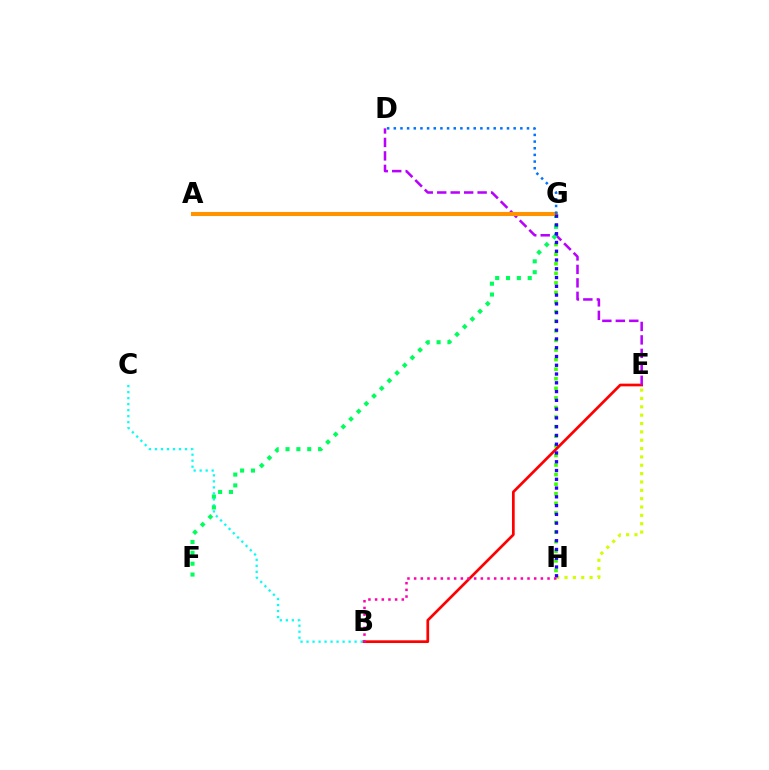{('G', 'H'): [{'color': '#3dff00', 'line_style': 'dotted', 'thickness': 2.6}, {'color': '#2500ff', 'line_style': 'dotted', 'thickness': 2.38}], ('B', 'E'): [{'color': '#ff0000', 'line_style': 'solid', 'thickness': 1.96}], ('D', 'E'): [{'color': '#b900ff', 'line_style': 'dashed', 'thickness': 1.83}], ('B', 'C'): [{'color': '#00fff6', 'line_style': 'dotted', 'thickness': 1.63}], ('F', 'G'): [{'color': '#00ff5c', 'line_style': 'dotted', 'thickness': 2.95}], ('A', 'G'): [{'color': '#ff9400', 'line_style': 'solid', 'thickness': 2.92}], ('D', 'G'): [{'color': '#0074ff', 'line_style': 'dotted', 'thickness': 1.81}], ('E', 'H'): [{'color': '#d1ff00', 'line_style': 'dotted', 'thickness': 2.27}], ('B', 'H'): [{'color': '#ff00ac', 'line_style': 'dotted', 'thickness': 1.81}]}